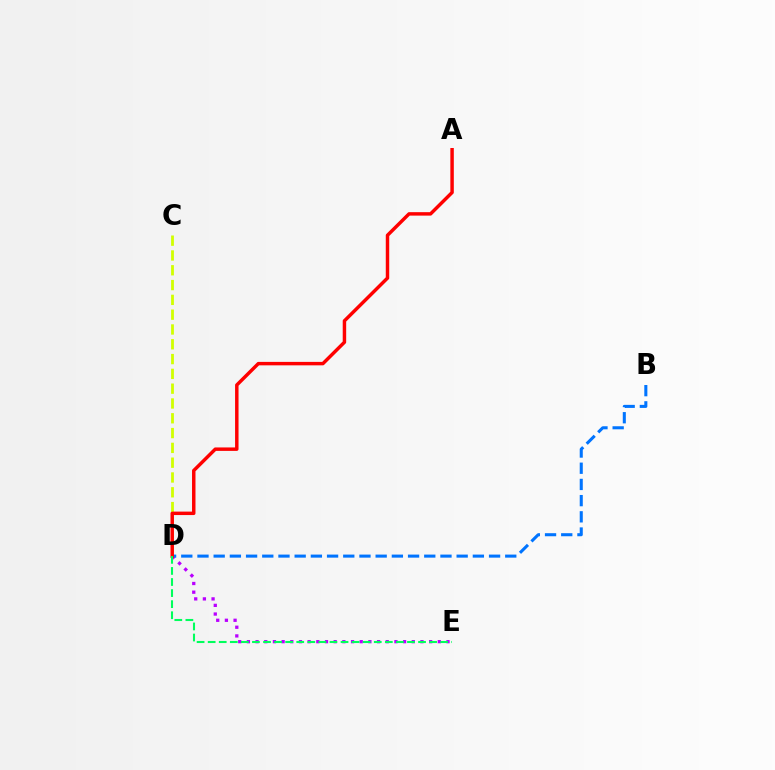{('C', 'D'): [{'color': '#d1ff00', 'line_style': 'dashed', 'thickness': 2.01}], ('D', 'E'): [{'color': '#b900ff', 'line_style': 'dotted', 'thickness': 2.36}, {'color': '#00ff5c', 'line_style': 'dashed', 'thickness': 1.5}], ('B', 'D'): [{'color': '#0074ff', 'line_style': 'dashed', 'thickness': 2.2}], ('A', 'D'): [{'color': '#ff0000', 'line_style': 'solid', 'thickness': 2.49}]}